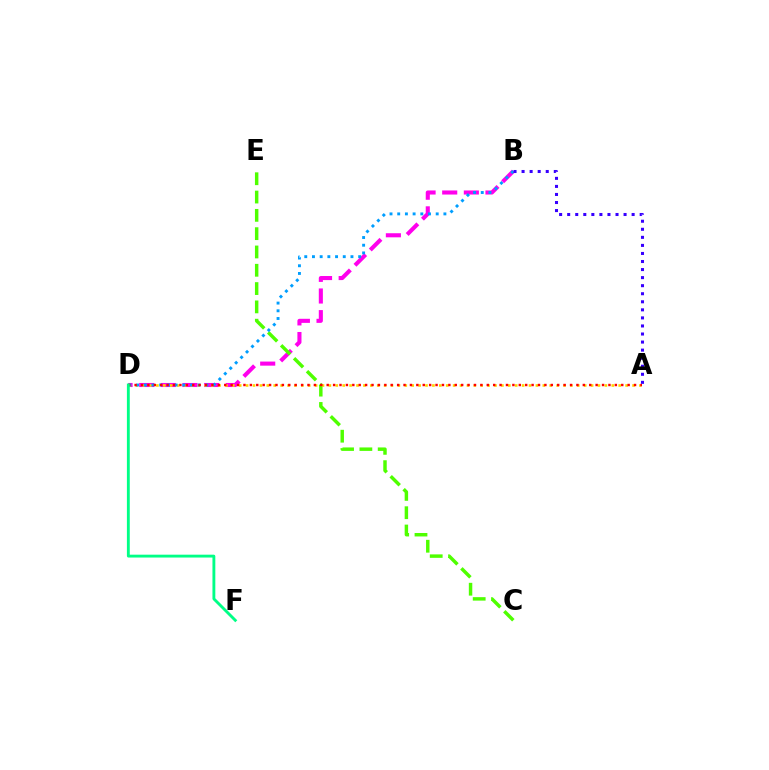{('B', 'D'): [{'color': '#ff00ed', 'line_style': 'dashed', 'thickness': 2.94}, {'color': '#009eff', 'line_style': 'dotted', 'thickness': 2.09}], ('C', 'E'): [{'color': '#4fff00', 'line_style': 'dashed', 'thickness': 2.49}], ('A', 'D'): [{'color': '#ffd500', 'line_style': 'dotted', 'thickness': 1.87}, {'color': '#ff0000', 'line_style': 'dotted', 'thickness': 1.74}], ('A', 'B'): [{'color': '#3700ff', 'line_style': 'dotted', 'thickness': 2.19}], ('D', 'F'): [{'color': '#00ff86', 'line_style': 'solid', 'thickness': 2.06}]}